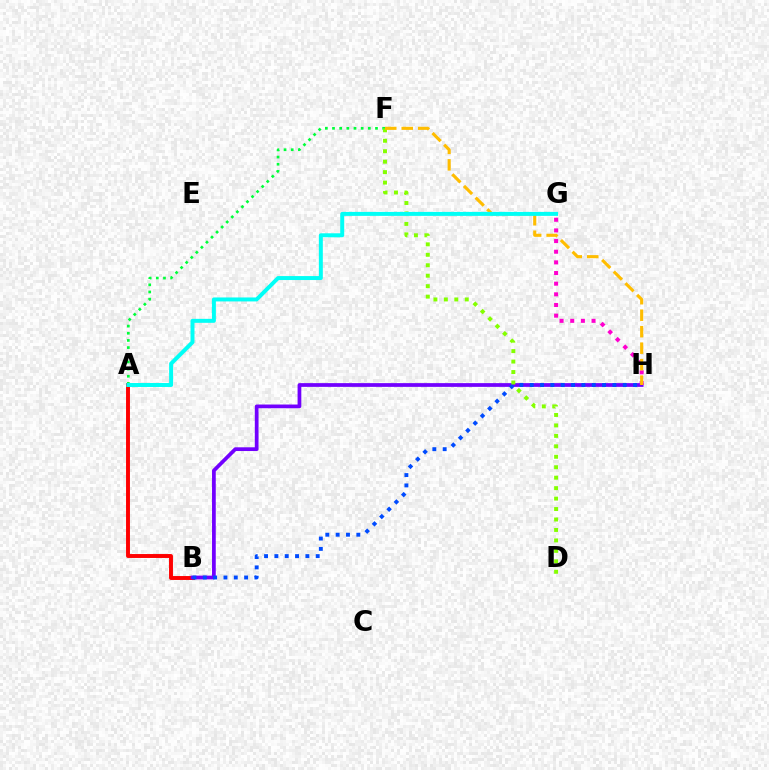{('A', 'B'): [{'color': '#ff0000', 'line_style': 'solid', 'thickness': 2.82}], ('B', 'H'): [{'color': '#7200ff', 'line_style': 'solid', 'thickness': 2.69}, {'color': '#004bff', 'line_style': 'dotted', 'thickness': 2.81}], ('A', 'F'): [{'color': '#00ff39', 'line_style': 'dotted', 'thickness': 1.95}], ('G', 'H'): [{'color': '#ff00cf', 'line_style': 'dotted', 'thickness': 2.89}], ('D', 'F'): [{'color': '#84ff00', 'line_style': 'dotted', 'thickness': 2.84}], ('F', 'H'): [{'color': '#ffbd00', 'line_style': 'dashed', 'thickness': 2.24}], ('A', 'G'): [{'color': '#00fff6', 'line_style': 'solid', 'thickness': 2.86}]}